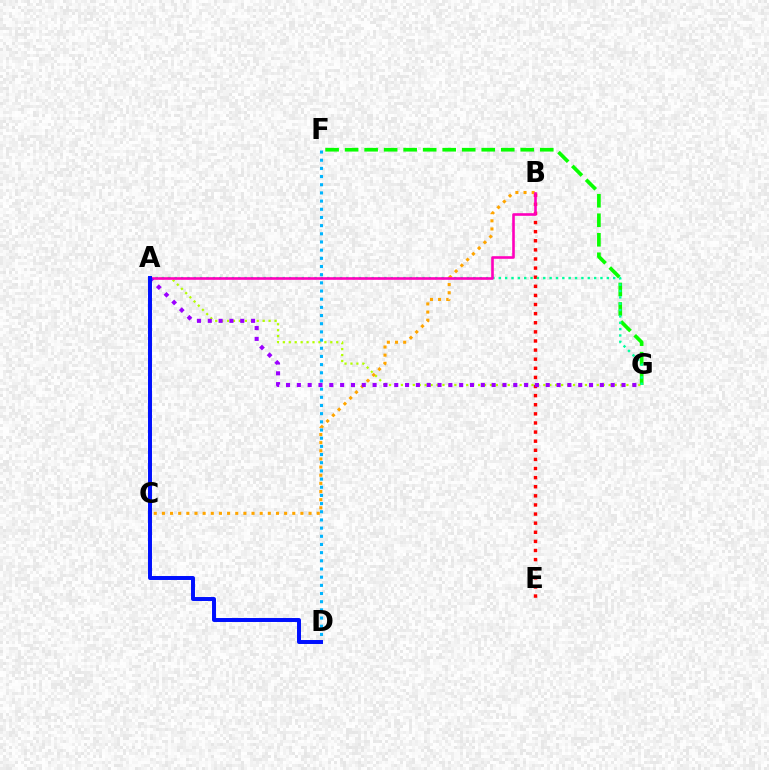{('F', 'G'): [{'color': '#08ff00', 'line_style': 'dashed', 'thickness': 2.65}], ('A', 'G'): [{'color': '#b3ff00', 'line_style': 'dotted', 'thickness': 1.61}, {'color': '#00ff9d', 'line_style': 'dotted', 'thickness': 1.73}, {'color': '#9b00ff', 'line_style': 'dotted', 'thickness': 2.94}], ('B', 'E'): [{'color': '#ff0000', 'line_style': 'dotted', 'thickness': 2.48}], ('D', 'F'): [{'color': '#00b5ff', 'line_style': 'dotted', 'thickness': 2.22}], ('B', 'C'): [{'color': '#ffa500', 'line_style': 'dotted', 'thickness': 2.21}], ('A', 'B'): [{'color': '#ff00bd', 'line_style': 'solid', 'thickness': 1.89}], ('A', 'D'): [{'color': '#0010ff', 'line_style': 'solid', 'thickness': 2.86}]}